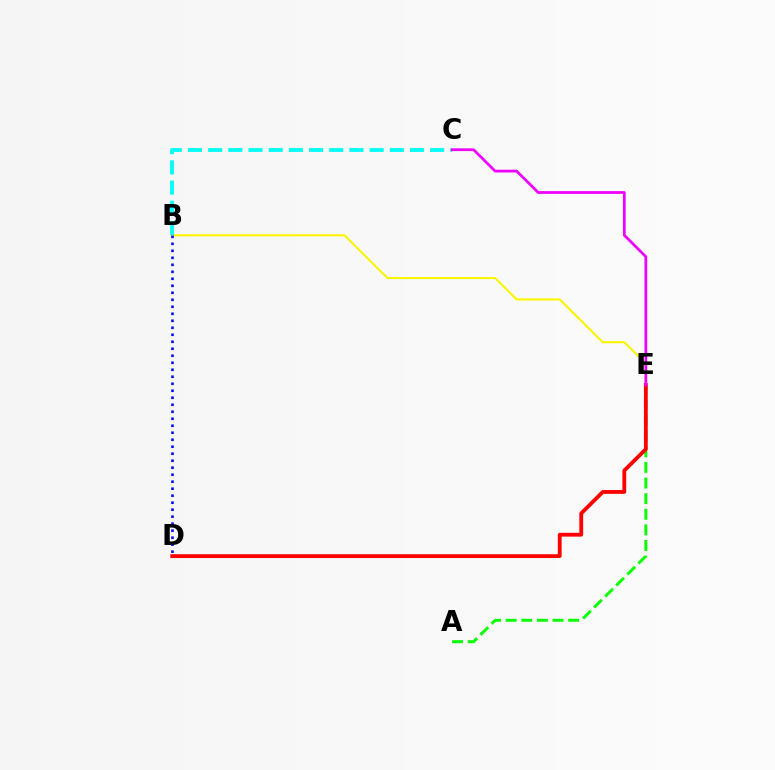{('B', 'E'): [{'color': '#fcf500', 'line_style': 'solid', 'thickness': 1.51}], ('B', 'D'): [{'color': '#0010ff', 'line_style': 'dotted', 'thickness': 1.9}], ('A', 'E'): [{'color': '#08ff00', 'line_style': 'dashed', 'thickness': 2.12}], ('D', 'E'): [{'color': '#ff0000', 'line_style': 'solid', 'thickness': 2.75}], ('B', 'C'): [{'color': '#00fff6', 'line_style': 'dashed', 'thickness': 2.74}], ('C', 'E'): [{'color': '#ee00ff', 'line_style': 'solid', 'thickness': 1.98}]}